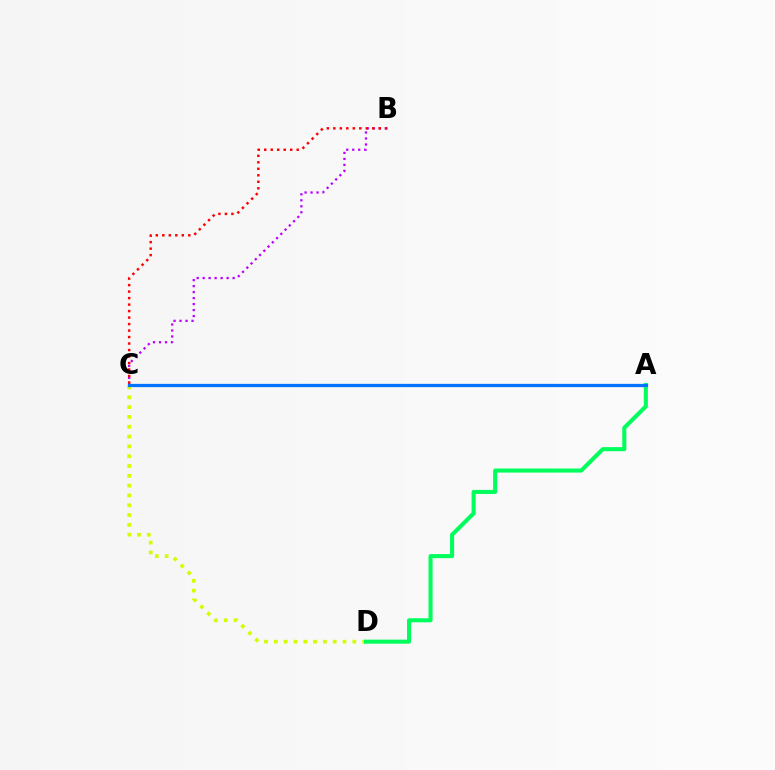{('B', 'C'): [{'color': '#b900ff', 'line_style': 'dotted', 'thickness': 1.63}, {'color': '#ff0000', 'line_style': 'dotted', 'thickness': 1.76}], ('C', 'D'): [{'color': '#d1ff00', 'line_style': 'dotted', 'thickness': 2.67}], ('A', 'D'): [{'color': '#00ff5c', 'line_style': 'solid', 'thickness': 2.93}], ('A', 'C'): [{'color': '#0074ff', 'line_style': 'solid', 'thickness': 2.35}]}